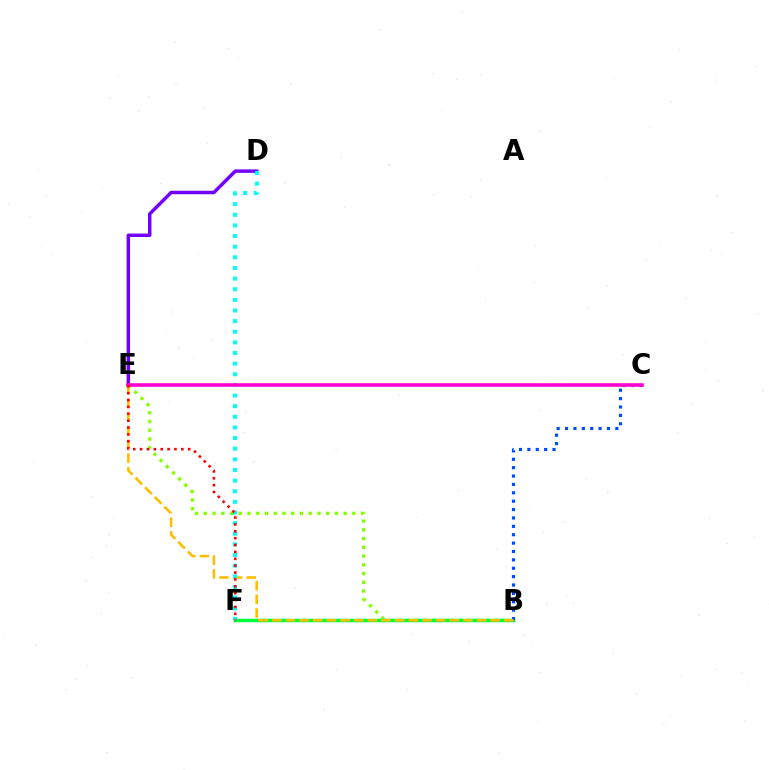{('D', 'E'): [{'color': '#7200ff', 'line_style': 'solid', 'thickness': 2.49}], ('B', 'E'): [{'color': '#84ff00', 'line_style': 'dotted', 'thickness': 2.38}, {'color': '#ffbd00', 'line_style': 'dashed', 'thickness': 1.85}], ('B', 'F'): [{'color': '#00ff39', 'line_style': 'solid', 'thickness': 2.5}], ('B', 'C'): [{'color': '#004bff', 'line_style': 'dotted', 'thickness': 2.28}], ('D', 'F'): [{'color': '#00fff6', 'line_style': 'dotted', 'thickness': 2.89}], ('C', 'E'): [{'color': '#ff00cf', 'line_style': 'solid', 'thickness': 2.57}], ('E', 'F'): [{'color': '#ff0000', 'line_style': 'dotted', 'thickness': 1.87}]}